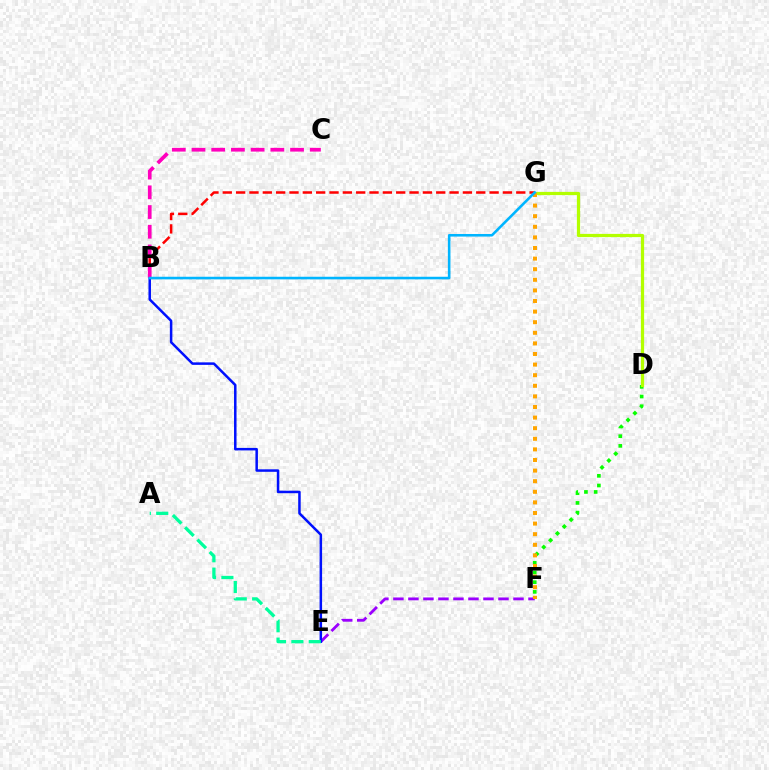{('D', 'F'): [{'color': '#08ff00', 'line_style': 'dotted', 'thickness': 2.64}], ('B', 'G'): [{'color': '#ff0000', 'line_style': 'dashed', 'thickness': 1.81}, {'color': '#00b5ff', 'line_style': 'solid', 'thickness': 1.86}], ('D', 'G'): [{'color': '#b3ff00', 'line_style': 'solid', 'thickness': 2.32}], ('E', 'F'): [{'color': '#9b00ff', 'line_style': 'dashed', 'thickness': 2.04}], ('B', 'E'): [{'color': '#0010ff', 'line_style': 'solid', 'thickness': 1.81}], ('F', 'G'): [{'color': '#ffa500', 'line_style': 'dotted', 'thickness': 2.88}], ('B', 'C'): [{'color': '#ff00bd', 'line_style': 'dashed', 'thickness': 2.68}], ('A', 'E'): [{'color': '#00ff9d', 'line_style': 'dashed', 'thickness': 2.36}]}